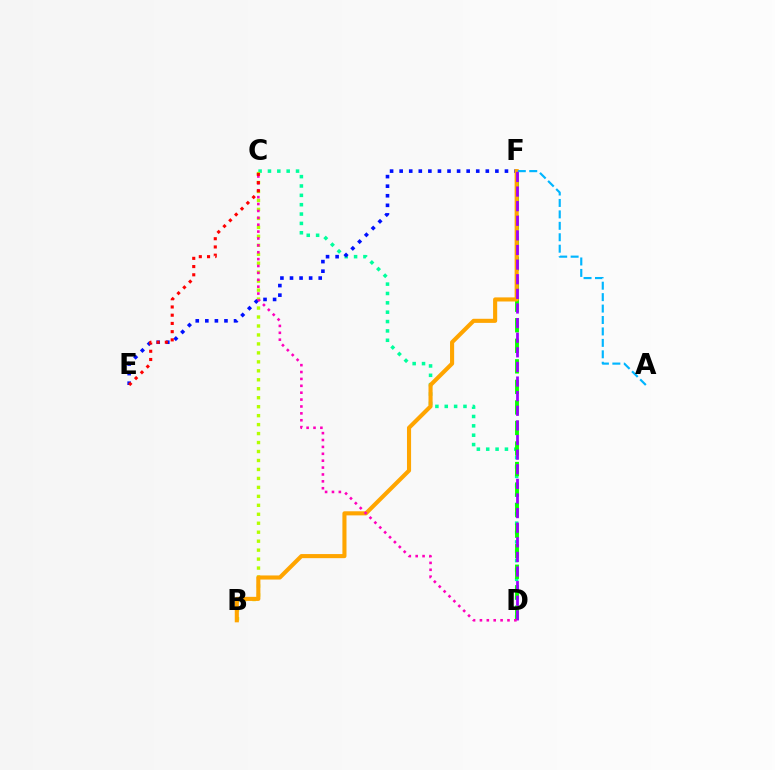{('C', 'D'): [{'color': '#00ff9d', 'line_style': 'dotted', 'thickness': 2.54}, {'color': '#ff00bd', 'line_style': 'dotted', 'thickness': 1.87}], ('B', 'C'): [{'color': '#b3ff00', 'line_style': 'dotted', 'thickness': 2.44}], ('E', 'F'): [{'color': '#0010ff', 'line_style': 'dotted', 'thickness': 2.6}], ('D', 'F'): [{'color': '#08ff00', 'line_style': 'dashed', 'thickness': 2.79}, {'color': '#9b00ff', 'line_style': 'dashed', 'thickness': 1.99}], ('B', 'F'): [{'color': '#ffa500', 'line_style': 'solid', 'thickness': 2.95}], ('A', 'F'): [{'color': '#00b5ff', 'line_style': 'dashed', 'thickness': 1.55}], ('C', 'E'): [{'color': '#ff0000', 'line_style': 'dotted', 'thickness': 2.24}]}